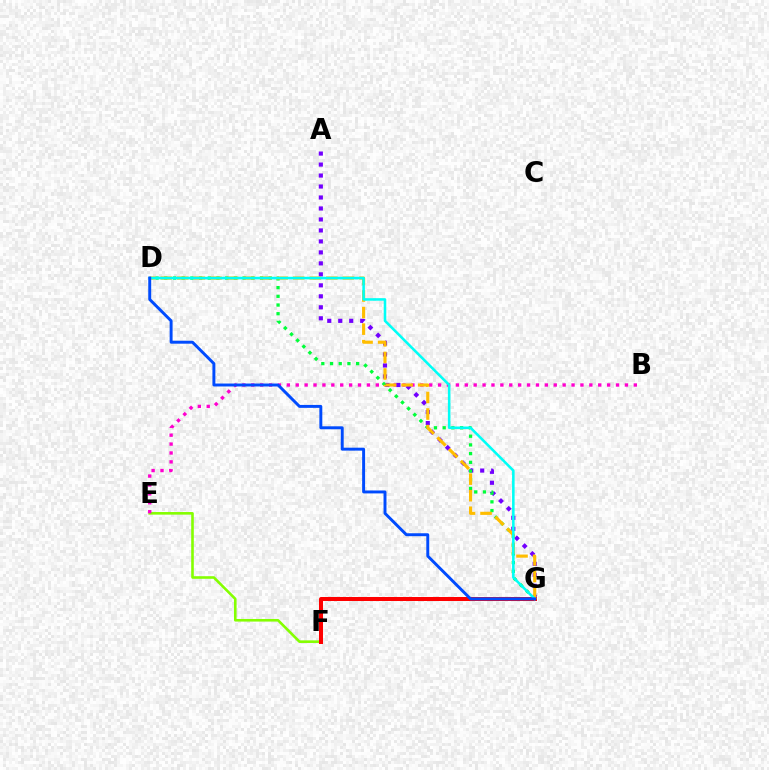{('E', 'F'): [{'color': '#84ff00', 'line_style': 'solid', 'thickness': 1.87}], ('B', 'E'): [{'color': '#ff00cf', 'line_style': 'dotted', 'thickness': 2.42}], ('A', 'G'): [{'color': '#7200ff', 'line_style': 'dotted', 'thickness': 2.98}], ('D', 'G'): [{'color': '#00ff39', 'line_style': 'dotted', 'thickness': 2.36}, {'color': '#ffbd00', 'line_style': 'dashed', 'thickness': 2.25}, {'color': '#00fff6', 'line_style': 'solid', 'thickness': 1.84}, {'color': '#004bff', 'line_style': 'solid', 'thickness': 2.12}], ('F', 'G'): [{'color': '#ff0000', 'line_style': 'solid', 'thickness': 2.88}]}